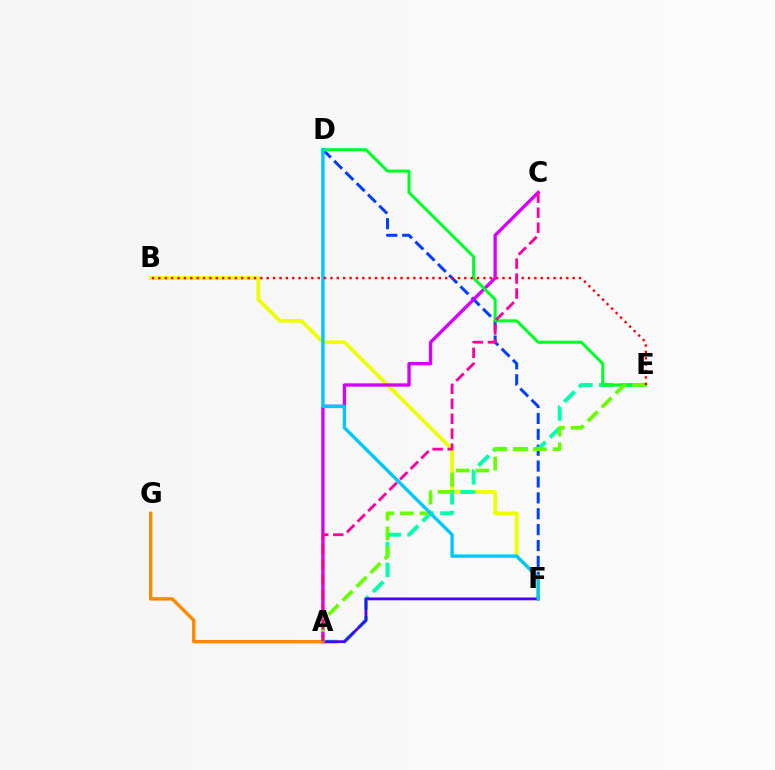{('D', 'F'): [{'color': '#003fff', 'line_style': 'dashed', 'thickness': 2.16}, {'color': '#00c7ff', 'line_style': 'solid', 'thickness': 2.42}], ('B', 'F'): [{'color': '#eeff00', 'line_style': 'solid', 'thickness': 2.69}], ('A', 'C'): [{'color': '#d600ff', 'line_style': 'solid', 'thickness': 2.4}, {'color': '#ff00a0', 'line_style': 'dashed', 'thickness': 2.03}], ('A', 'E'): [{'color': '#00ffaf', 'line_style': 'dashed', 'thickness': 2.82}, {'color': '#66ff00', 'line_style': 'dashed', 'thickness': 2.68}], ('D', 'E'): [{'color': '#00ff27', 'line_style': 'solid', 'thickness': 2.18}], ('A', 'F'): [{'color': '#4f00ff', 'line_style': 'solid', 'thickness': 2.02}], ('A', 'G'): [{'color': '#ff8800', 'line_style': 'solid', 'thickness': 2.46}], ('B', 'E'): [{'color': '#ff0000', 'line_style': 'dotted', 'thickness': 1.73}]}